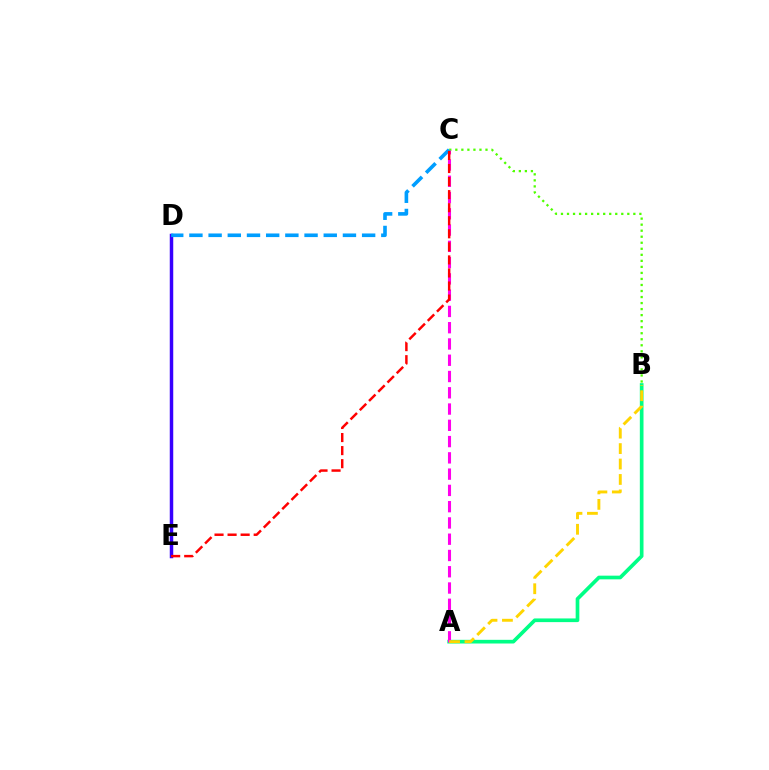{('B', 'C'): [{'color': '#4fff00', 'line_style': 'dotted', 'thickness': 1.64}], ('D', 'E'): [{'color': '#3700ff', 'line_style': 'solid', 'thickness': 2.5}], ('A', 'B'): [{'color': '#00ff86', 'line_style': 'solid', 'thickness': 2.65}, {'color': '#ffd500', 'line_style': 'dashed', 'thickness': 2.1}], ('A', 'C'): [{'color': '#ff00ed', 'line_style': 'dashed', 'thickness': 2.21}], ('C', 'D'): [{'color': '#009eff', 'line_style': 'dashed', 'thickness': 2.61}], ('C', 'E'): [{'color': '#ff0000', 'line_style': 'dashed', 'thickness': 1.77}]}